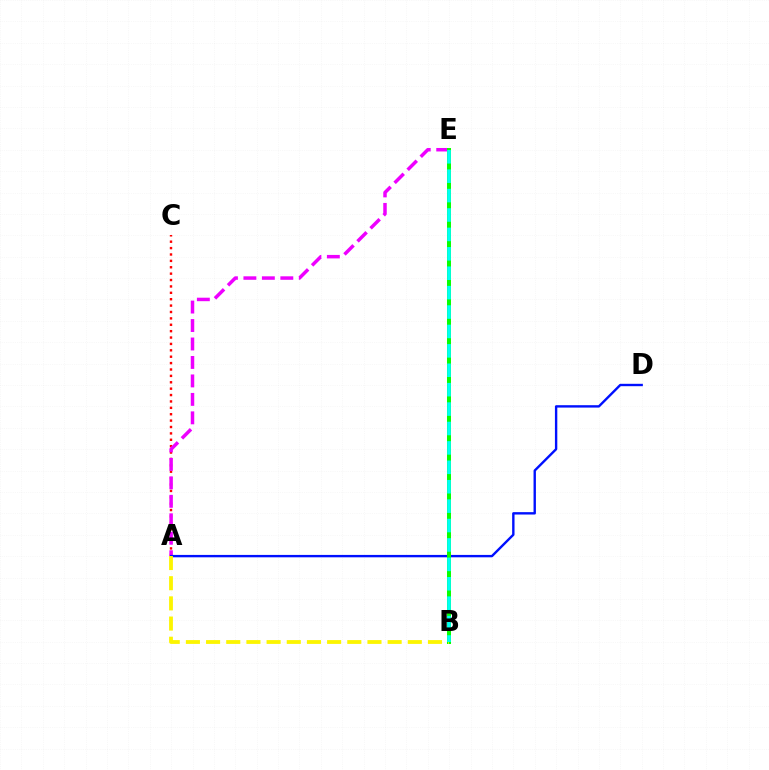{('A', 'C'): [{'color': '#ff0000', 'line_style': 'dotted', 'thickness': 1.74}], ('A', 'E'): [{'color': '#ee00ff', 'line_style': 'dashed', 'thickness': 2.51}], ('A', 'D'): [{'color': '#0010ff', 'line_style': 'solid', 'thickness': 1.72}], ('B', 'E'): [{'color': '#08ff00', 'line_style': 'solid', 'thickness': 2.87}, {'color': '#00fff6', 'line_style': 'dashed', 'thickness': 2.64}], ('A', 'B'): [{'color': '#fcf500', 'line_style': 'dashed', 'thickness': 2.74}]}